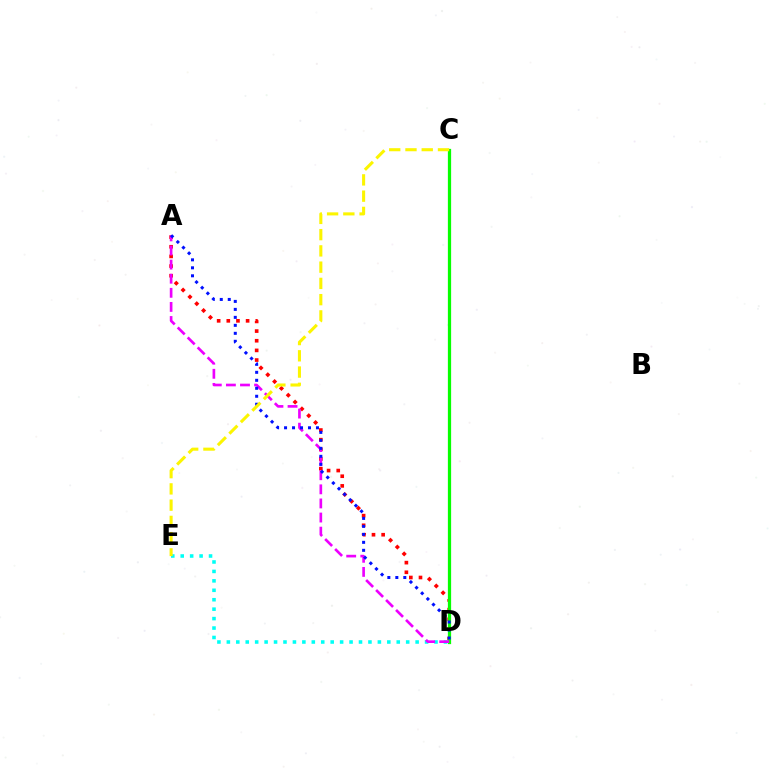{('D', 'E'): [{'color': '#00fff6', 'line_style': 'dotted', 'thickness': 2.56}], ('A', 'D'): [{'color': '#ff0000', 'line_style': 'dotted', 'thickness': 2.62}, {'color': '#ee00ff', 'line_style': 'dashed', 'thickness': 1.92}, {'color': '#0010ff', 'line_style': 'dotted', 'thickness': 2.17}], ('C', 'D'): [{'color': '#08ff00', 'line_style': 'solid', 'thickness': 2.33}], ('C', 'E'): [{'color': '#fcf500', 'line_style': 'dashed', 'thickness': 2.21}]}